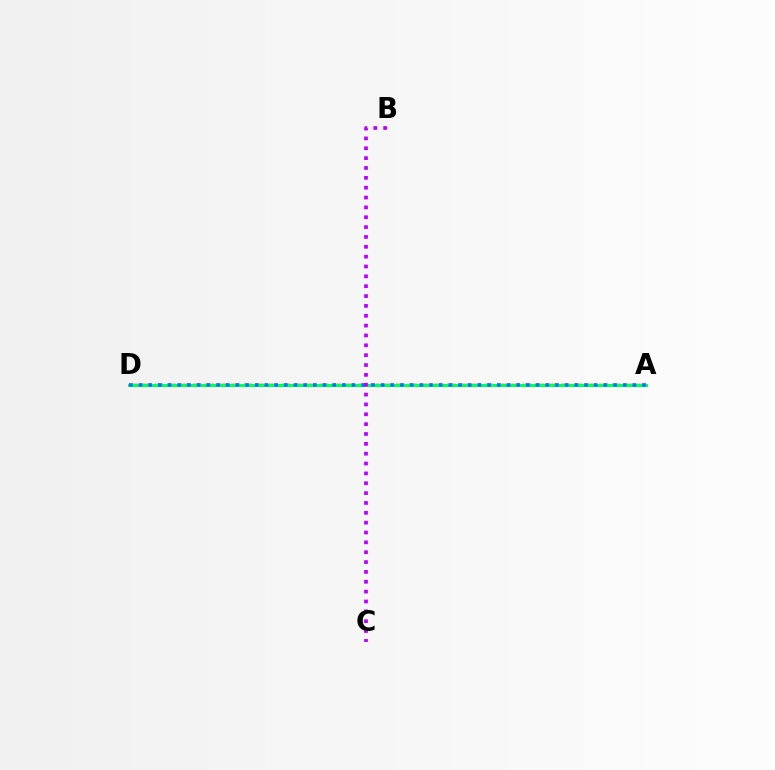{('A', 'D'): [{'color': '#d1ff00', 'line_style': 'dotted', 'thickness': 2.48}, {'color': '#ff0000', 'line_style': 'dashed', 'thickness': 1.73}, {'color': '#00ff5c', 'line_style': 'solid', 'thickness': 2.16}, {'color': '#0074ff', 'line_style': 'dotted', 'thickness': 2.63}], ('B', 'C'): [{'color': '#b900ff', 'line_style': 'dotted', 'thickness': 2.68}]}